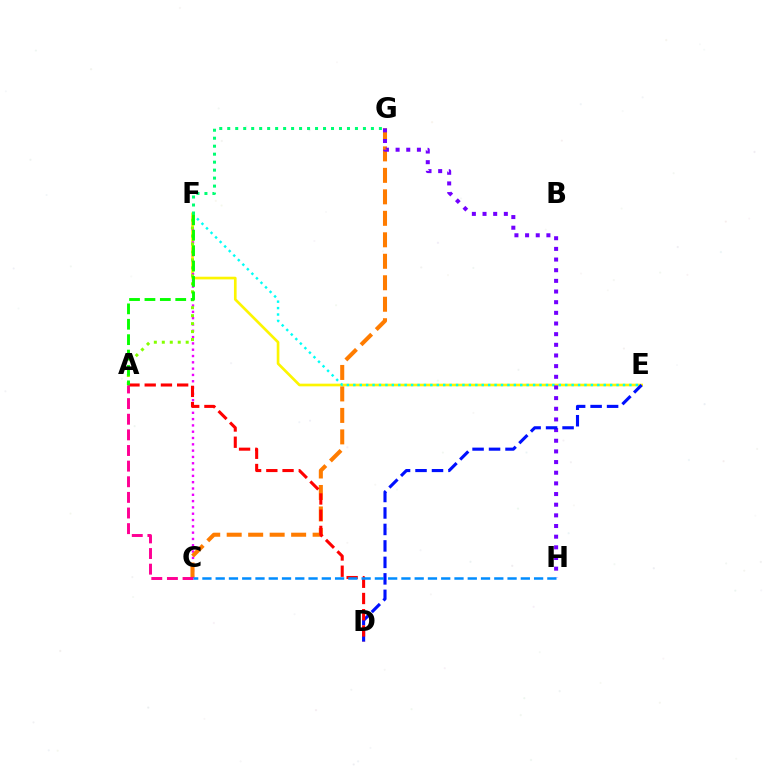{('E', 'F'): [{'color': '#fcf500', 'line_style': 'solid', 'thickness': 1.92}, {'color': '#00fff6', 'line_style': 'dotted', 'thickness': 1.74}], ('C', 'F'): [{'color': '#ee00ff', 'line_style': 'dotted', 'thickness': 1.71}], ('A', 'F'): [{'color': '#84ff00', 'line_style': 'dotted', 'thickness': 2.16}, {'color': '#08ff00', 'line_style': 'dashed', 'thickness': 2.09}], ('C', 'G'): [{'color': '#ff7c00', 'line_style': 'dashed', 'thickness': 2.92}], ('G', 'H'): [{'color': '#7200ff', 'line_style': 'dotted', 'thickness': 2.9}], ('F', 'G'): [{'color': '#00ff74', 'line_style': 'dotted', 'thickness': 2.17}], ('D', 'E'): [{'color': '#0010ff', 'line_style': 'dashed', 'thickness': 2.24}], ('A', 'D'): [{'color': '#ff0000', 'line_style': 'dashed', 'thickness': 2.2}], ('A', 'C'): [{'color': '#ff0094', 'line_style': 'dashed', 'thickness': 2.12}], ('C', 'H'): [{'color': '#008cff', 'line_style': 'dashed', 'thickness': 1.8}]}